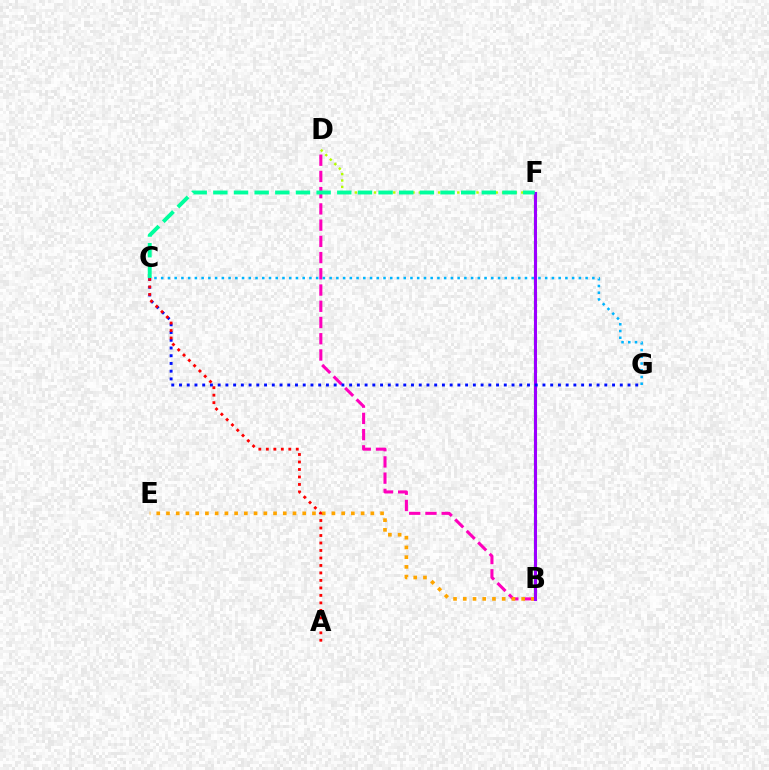{('B', 'D'): [{'color': '#ff00bd', 'line_style': 'dashed', 'thickness': 2.2}], ('B', 'E'): [{'color': '#ffa500', 'line_style': 'dotted', 'thickness': 2.64}], ('D', 'F'): [{'color': '#b3ff00', 'line_style': 'dotted', 'thickness': 1.74}], ('B', 'F'): [{'color': '#08ff00', 'line_style': 'dashed', 'thickness': 1.63}, {'color': '#9b00ff', 'line_style': 'solid', 'thickness': 2.21}], ('C', 'G'): [{'color': '#0010ff', 'line_style': 'dotted', 'thickness': 2.1}, {'color': '#00b5ff', 'line_style': 'dotted', 'thickness': 1.83}], ('C', 'F'): [{'color': '#00ff9d', 'line_style': 'dashed', 'thickness': 2.81}], ('A', 'C'): [{'color': '#ff0000', 'line_style': 'dotted', 'thickness': 2.03}]}